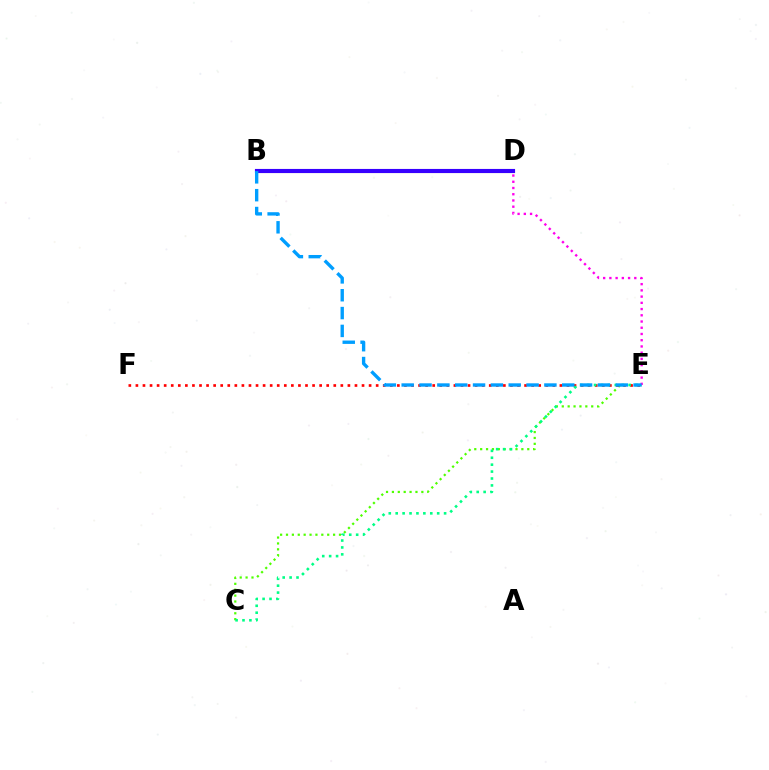{('C', 'E'): [{'color': '#4fff00', 'line_style': 'dotted', 'thickness': 1.6}, {'color': '#00ff86', 'line_style': 'dotted', 'thickness': 1.88}], ('B', 'E'): [{'color': '#ff00ed', 'line_style': 'dotted', 'thickness': 1.69}, {'color': '#009eff', 'line_style': 'dashed', 'thickness': 2.42}], ('B', 'D'): [{'color': '#ffd500', 'line_style': 'solid', 'thickness': 2.2}, {'color': '#3700ff', 'line_style': 'solid', 'thickness': 2.97}], ('E', 'F'): [{'color': '#ff0000', 'line_style': 'dotted', 'thickness': 1.92}]}